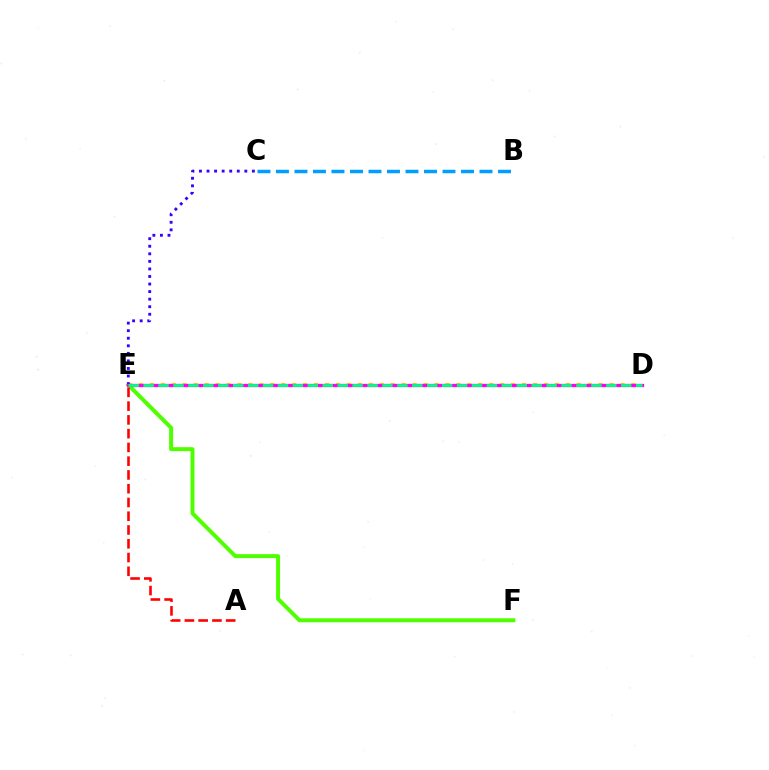{('E', 'F'): [{'color': '#4fff00', 'line_style': 'solid', 'thickness': 2.86}], ('D', 'E'): [{'color': '#ffd500', 'line_style': 'dotted', 'thickness': 2.97}, {'color': '#ff00ed', 'line_style': 'solid', 'thickness': 2.37}, {'color': '#00ff86', 'line_style': 'dashed', 'thickness': 2.03}], ('C', 'E'): [{'color': '#3700ff', 'line_style': 'dotted', 'thickness': 2.05}], ('B', 'C'): [{'color': '#009eff', 'line_style': 'dashed', 'thickness': 2.51}], ('A', 'E'): [{'color': '#ff0000', 'line_style': 'dashed', 'thickness': 1.87}]}